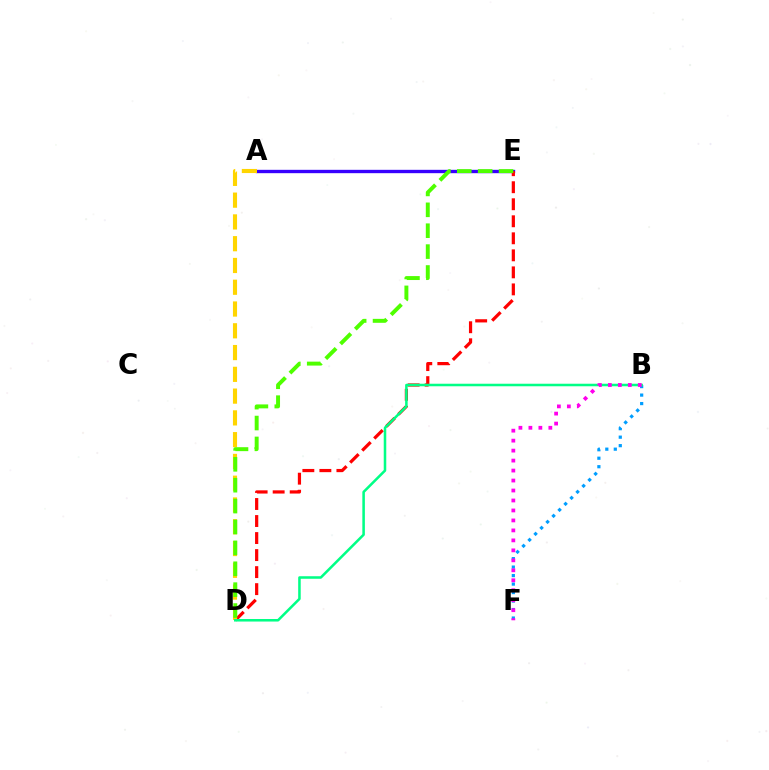{('A', 'E'): [{'color': '#3700ff', 'line_style': 'solid', 'thickness': 2.41}], ('D', 'E'): [{'color': '#ff0000', 'line_style': 'dashed', 'thickness': 2.31}, {'color': '#4fff00', 'line_style': 'dashed', 'thickness': 2.84}], ('A', 'D'): [{'color': '#ffd500', 'line_style': 'dashed', 'thickness': 2.96}], ('B', 'F'): [{'color': '#009eff', 'line_style': 'dotted', 'thickness': 2.31}, {'color': '#ff00ed', 'line_style': 'dotted', 'thickness': 2.71}], ('B', 'D'): [{'color': '#00ff86', 'line_style': 'solid', 'thickness': 1.83}]}